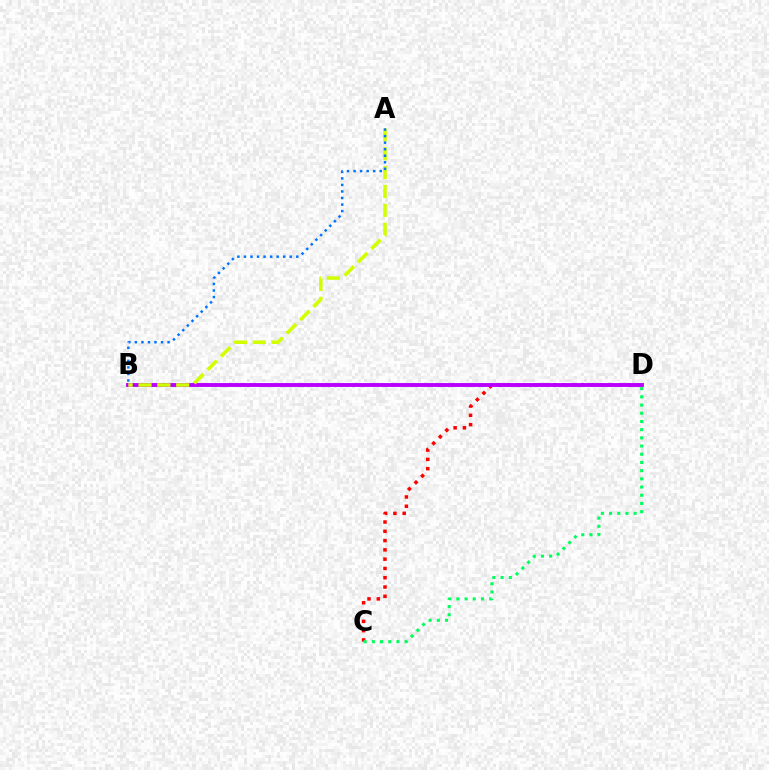{('C', 'D'): [{'color': '#ff0000', 'line_style': 'dotted', 'thickness': 2.52}, {'color': '#00ff5c', 'line_style': 'dotted', 'thickness': 2.23}], ('B', 'D'): [{'color': '#b900ff', 'line_style': 'solid', 'thickness': 2.8}], ('A', 'B'): [{'color': '#d1ff00', 'line_style': 'dashed', 'thickness': 2.56}, {'color': '#0074ff', 'line_style': 'dotted', 'thickness': 1.78}]}